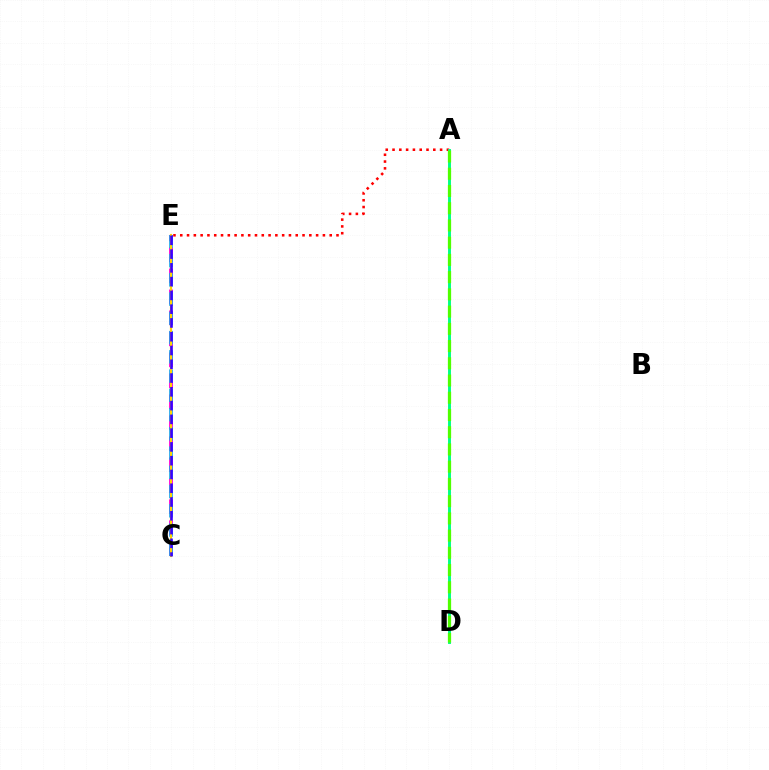{('A', 'E'): [{'color': '#ff0000', 'line_style': 'dotted', 'thickness': 1.85}], ('C', 'E'): [{'color': '#ff00ed', 'line_style': 'dashed', 'thickness': 2.85}, {'color': '#009eff', 'line_style': 'dashed', 'thickness': 2.61}, {'color': '#ffd500', 'line_style': 'solid', 'thickness': 1.56}, {'color': '#3700ff', 'line_style': 'dashed', 'thickness': 1.87}], ('A', 'D'): [{'color': '#00ff86', 'line_style': 'solid', 'thickness': 2.1}, {'color': '#4fff00', 'line_style': 'dashed', 'thickness': 2.34}]}